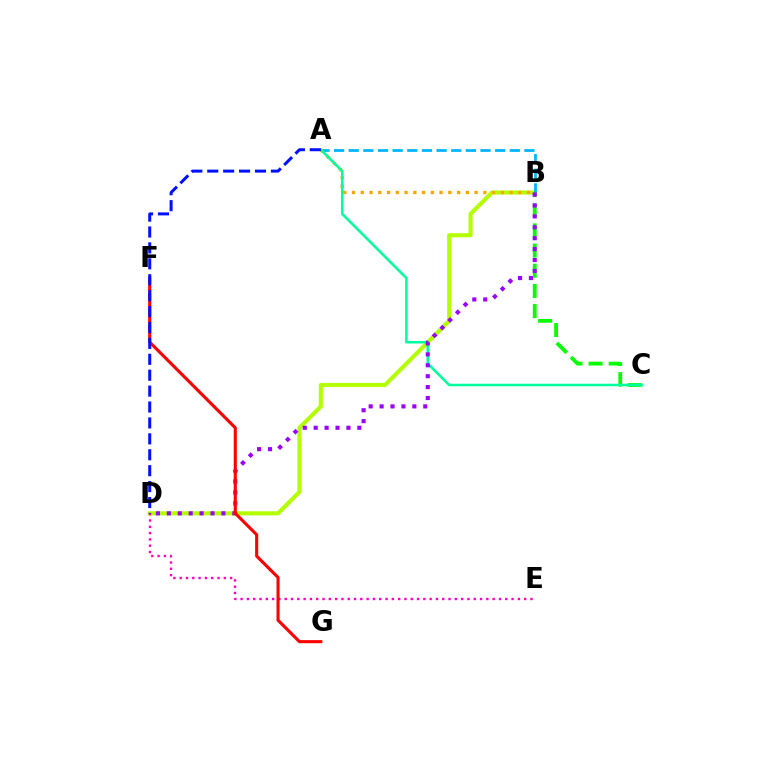{('B', 'D'): [{'color': '#b3ff00', 'line_style': 'solid', 'thickness': 2.94}, {'color': '#9b00ff', 'line_style': 'dotted', 'thickness': 2.96}], ('A', 'B'): [{'color': '#00b5ff', 'line_style': 'dashed', 'thickness': 1.99}, {'color': '#ffa500', 'line_style': 'dotted', 'thickness': 2.38}], ('B', 'C'): [{'color': '#08ff00', 'line_style': 'dashed', 'thickness': 2.74}], ('A', 'C'): [{'color': '#00ff9d', 'line_style': 'solid', 'thickness': 1.83}], ('D', 'E'): [{'color': '#ff00bd', 'line_style': 'dotted', 'thickness': 1.71}], ('F', 'G'): [{'color': '#ff0000', 'line_style': 'solid', 'thickness': 2.22}], ('A', 'D'): [{'color': '#0010ff', 'line_style': 'dashed', 'thickness': 2.16}]}